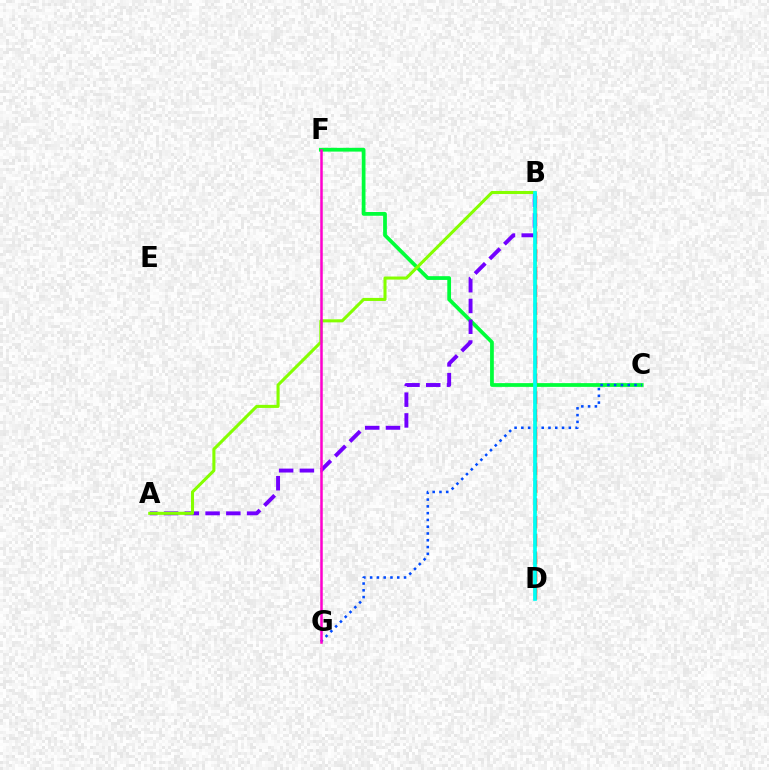{('B', 'D'): [{'color': '#ffbd00', 'line_style': 'dashed', 'thickness': 2.34}, {'color': '#ff0000', 'line_style': 'dashed', 'thickness': 2.42}, {'color': '#00fff6', 'line_style': 'solid', 'thickness': 2.67}], ('C', 'F'): [{'color': '#00ff39', 'line_style': 'solid', 'thickness': 2.7}], ('A', 'B'): [{'color': '#7200ff', 'line_style': 'dashed', 'thickness': 2.82}, {'color': '#84ff00', 'line_style': 'solid', 'thickness': 2.21}], ('C', 'G'): [{'color': '#004bff', 'line_style': 'dotted', 'thickness': 1.84}], ('F', 'G'): [{'color': '#ff00cf', 'line_style': 'solid', 'thickness': 1.8}]}